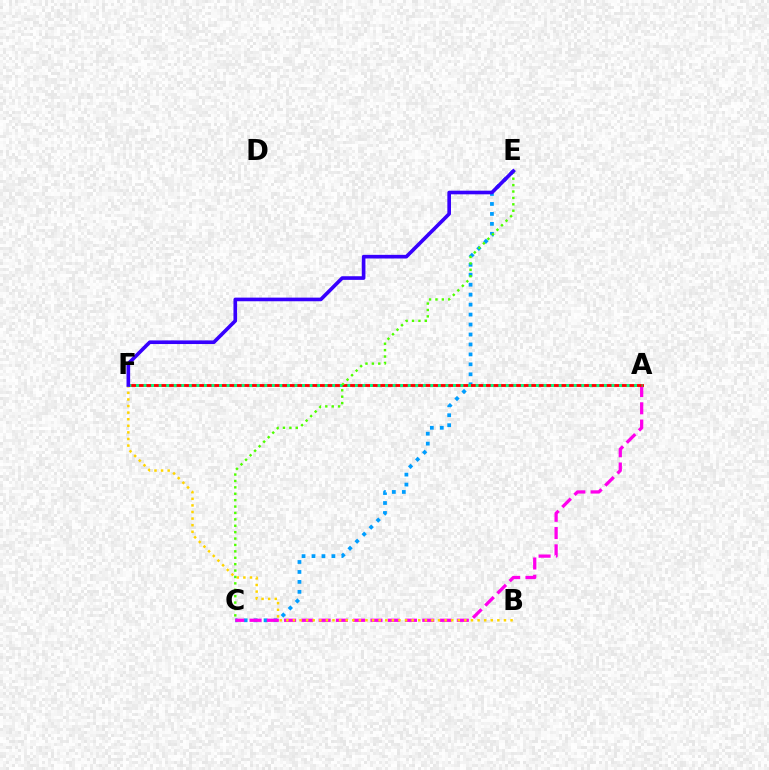{('C', 'E'): [{'color': '#009eff', 'line_style': 'dotted', 'thickness': 2.71}, {'color': '#4fff00', 'line_style': 'dotted', 'thickness': 1.74}], ('A', 'C'): [{'color': '#ff00ed', 'line_style': 'dashed', 'thickness': 2.35}], ('A', 'F'): [{'color': '#ff0000', 'line_style': 'solid', 'thickness': 2.06}, {'color': '#00ff86', 'line_style': 'dotted', 'thickness': 2.05}], ('B', 'F'): [{'color': '#ffd500', 'line_style': 'dotted', 'thickness': 1.79}], ('E', 'F'): [{'color': '#3700ff', 'line_style': 'solid', 'thickness': 2.62}]}